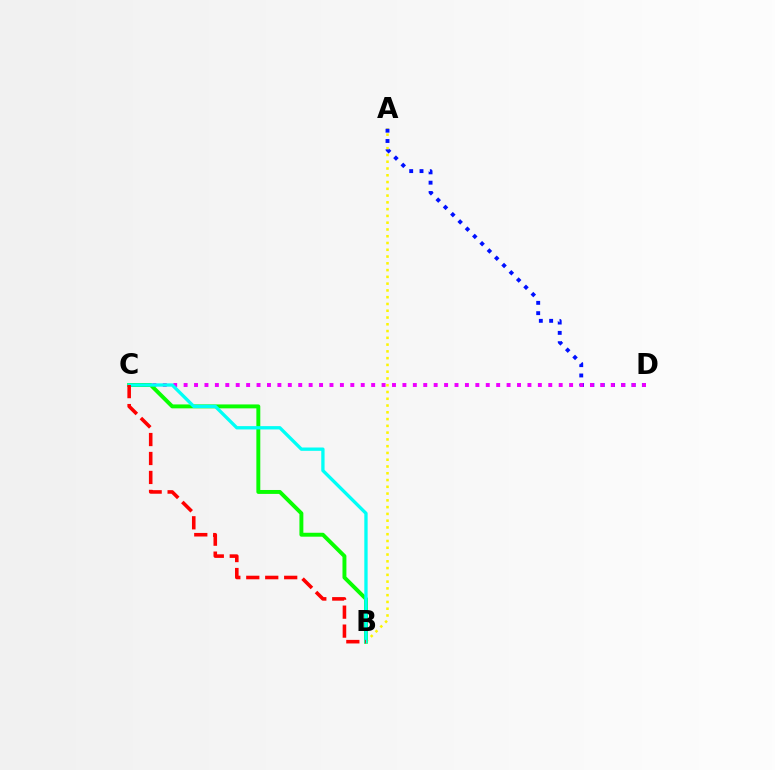{('A', 'B'): [{'color': '#fcf500', 'line_style': 'dotted', 'thickness': 1.84}], ('A', 'D'): [{'color': '#0010ff', 'line_style': 'dotted', 'thickness': 2.8}], ('C', 'D'): [{'color': '#ee00ff', 'line_style': 'dotted', 'thickness': 2.83}], ('B', 'C'): [{'color': '#08ff00', 'line_style': 'solid', 'thickness': 2.82}, {'color': '#00fff6', 'line_style': 'solid', 'thickness': 2.39}, {'color': '#ff0000', 'line_style': 'dashed', 'thickness': 2.58}]}